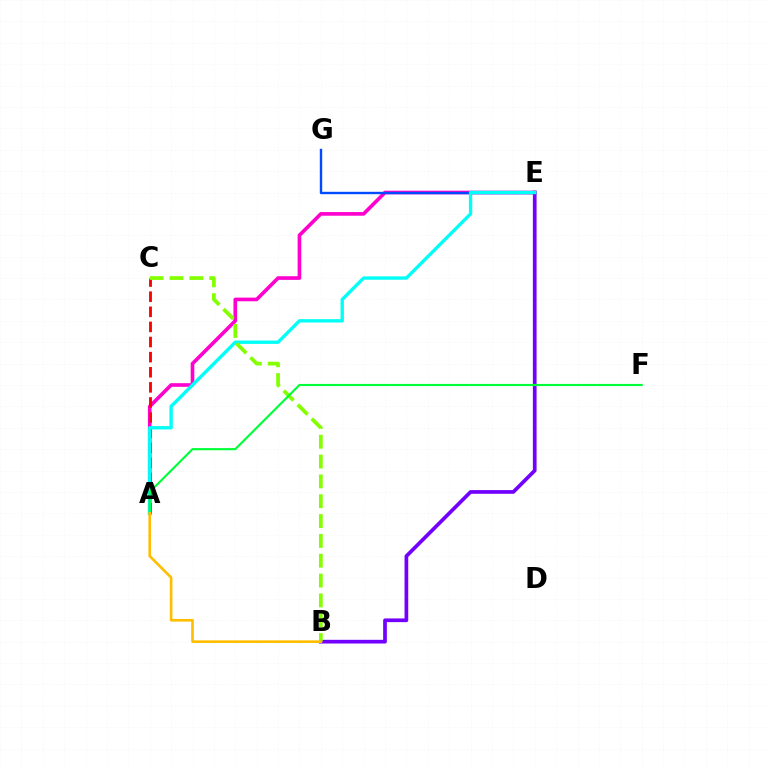{('B', 'E'): [{'color': '#7200ff', 'line_style': 'solid', 'thickness': 2.67}], ('A', 'E'): [{'color': '#ff00cf', 'line_style': 'solid', 'thickness': 2.63}, {'color': '#00fff6', 'line_style': 'solid', 'thickness': 2.42}], ('A', 'C'): [{'color': '#ff0000', 'line_style': 'dashed', 'thickness': 2.05}], ('E', 'G'): [{'color': '#004bff', 'line_style': 'solid', 'thickness': 1.73}], ('B', 'C'): [{'color': '#84ff00', 'line_style': 'dashed', 'thickness': 2.69}], ('A', 'F'): [{'color': '#00ff39', 'line_style': 'solid', 'thickness': 1.55}], ('A', 'B'): [{'color': '#ffbd00', 'line_style': 'solid', 'thickness': 1.89}]}